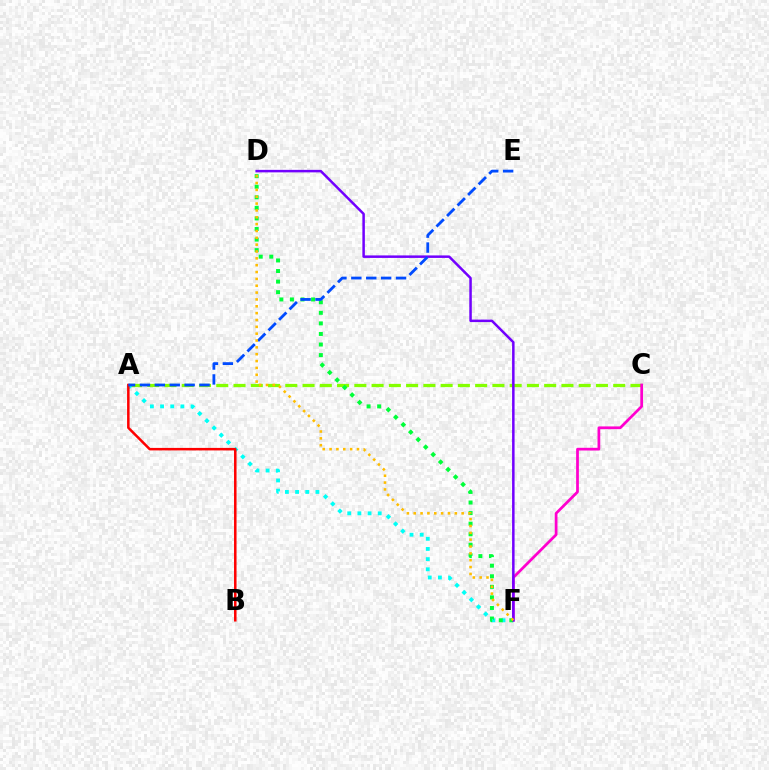{('A', 'C'): [{'color': '#84ff00', 'line_style': 'dashed', 'thickness': 2.34}], ('C', 'F'): [{'color': '#ff00cf', 'line_style': 'solid', 'thickness': 1.97}], ('A', 'F'): [{'color': '#00fff6', 'line_style': 'dotted', 'thickness': 2.76}], ('D', 'F'): [{'color': '#00ff39', 'line_style': 'dotted', 'thickness': 2.87}, {'color': '#7200ff', 'line_style': 'solid', 'thickness': 1.8}, {'color': '#ffbd00', 'line_style': 'dotted', 'thickness': 1.86}], ('A', 'B'): [{'color': '#ff0000', 'line_style': 'solid', 'thickness': 1.81}], ('A', 'E'): [{'color': '#004bff', 'line_style': 'dashed', 'thickness': 2.02}]}